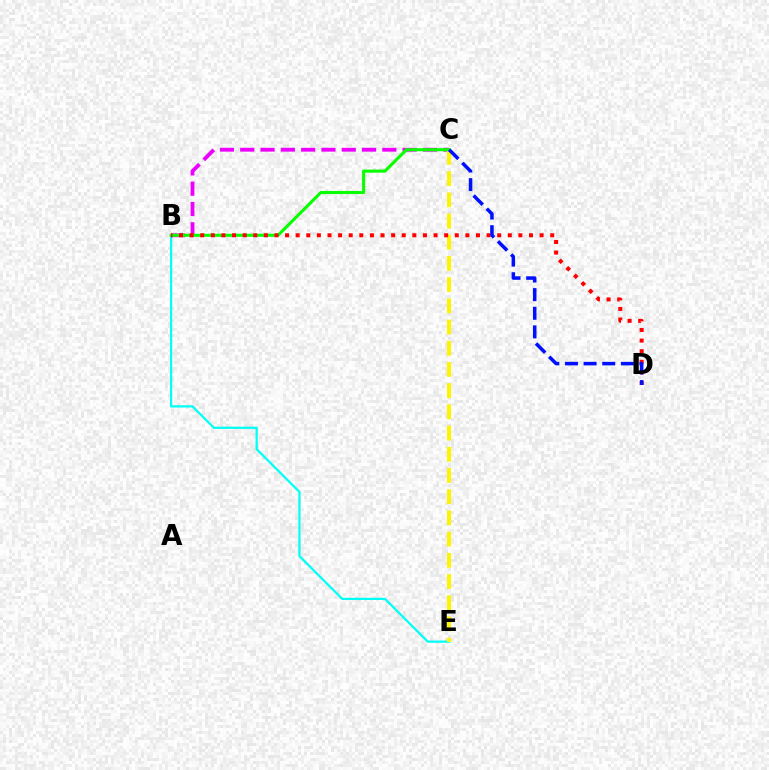{('B', 'E'): [{'color': '#00fff6', 'line_style': 'solid', 'thickness': 1.6}], ('B', 'C'): [{'color': '#ee00ff', 'line_style': 'dashed', 'thickness': 2.76}, {'color': '#08ff00', 'line_style': 'solid', 'thickness': 2.22}], ('C', 'E'): [{'color': '#fcf500', 'line_style': 'dashed', 'thickness': 2.88}], ('B', 'D'): [{'color': '#ff0000', 'line_style': 'dotted', 'thickness': 2.88}], ('C', 'D'): [{'color': '#0010ff', 'line_style': 'dashed', 'thickness': 2.53}]}